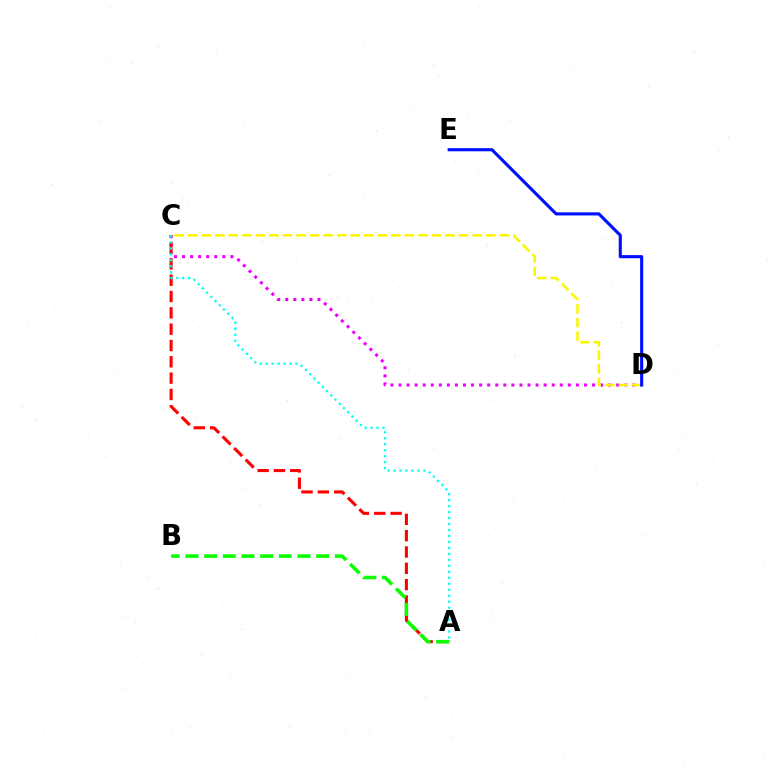{('C', 'D'): [{'color': '#ee00ff', 'line_style': 'dotted', 'thickness': 2.19}, {'color': '#fcf500', 'line_style': 'dashed', 'thickness': 1.84}], ('A', 'C'): [{'color': '#ff0000', 'line_style': 'dashed', 'thickness': 2.22}, {'color': '#00fff6', 'line_style': 'dotted', 'thickness': 1.62}], ('A', 'B'): [{'color': '#08ff00', 'line_style': 'dashed', 'thickness': 2.54}], ('D', 'E'): [{'color': '#0010ff', 'line_style': 'solid', 'thickness': 2.24}]}